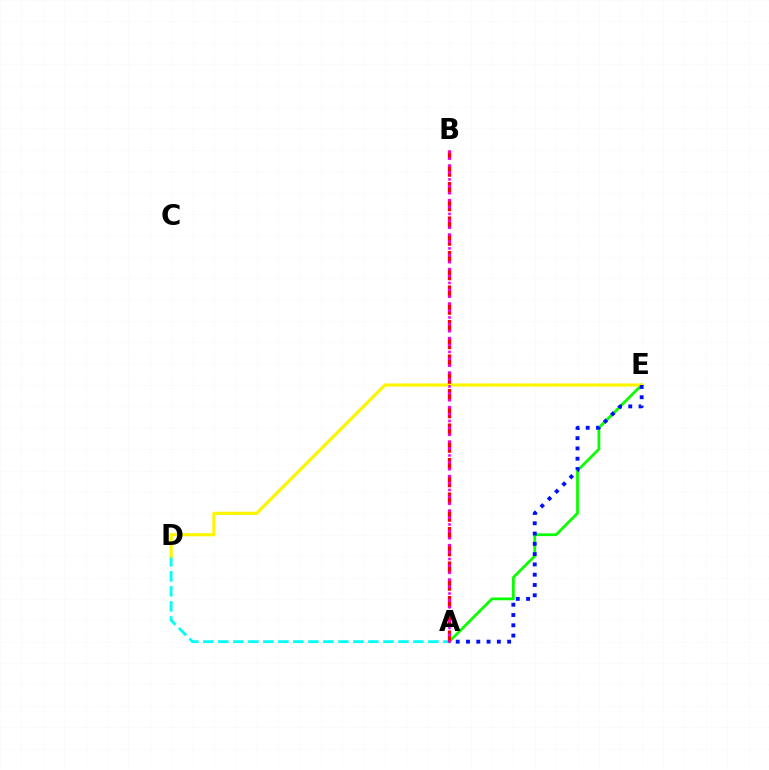{('A', 'E'): [{'color': '#08ff00', 'line_style': 'solid', 'thickness': 1.99}, {'color': '#0010ff', 'line_style': 'dotted', 'thickness': 2.79}], ('A', 'D'): [{'color': '#00fff6', 'line_style': 'dashed', 'thickness': 2.04}], ('D', 'E'): [{'color': '#fcf500', 'line_style': 'solid', 'thickness': 2.28}], ('A', 'B'): [{'color': '#ff0000', 'line_style': 'dashed', 'thickness': 2.34}, {'color': '#ee00ff', 'line_style': 'dotted', 'thickness': 1.88}]}